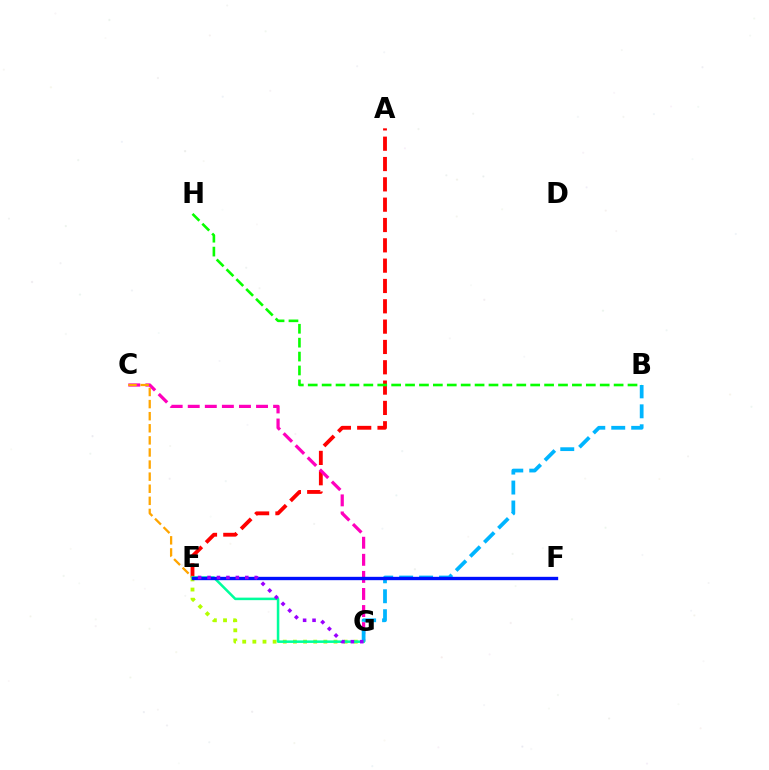{('A', 'E'): [{'color': '#ff0000', 'line_style': 'dashed', 'thickness': 2.76}], ('C', 'G'): [{'color': '#ff00bd', 'line_style': 'dashed', 'thickness': 2.32}], ('E', 'G'): [{'color': '#b3ff00', 'line_style': 'dotted', 'thickness': 2.76}, {'color': '#00ff9d', 'line_style': 'solid', 'thickness': 1.82}, {'color': '#9b00ff', 'line_style': 'dotted', 'thickness': 2.56}], ('B', 'G'): [{'color': '#00b5ff', 'line_style': 'dashed', 'thickness': 2.71}], ('C', 'E'): [{'color': '#ffa500', 'line_style': 'dashed', 'thickness': 1.64}], ('E', 'F'): [{'color': '#0010ff', 'line_style': 'solid', 'thickness': 2.41}], ('B', 'H'): [{'color': '#08ff00', 'line_style': 'dashed', 'thickness': 1.89}]}